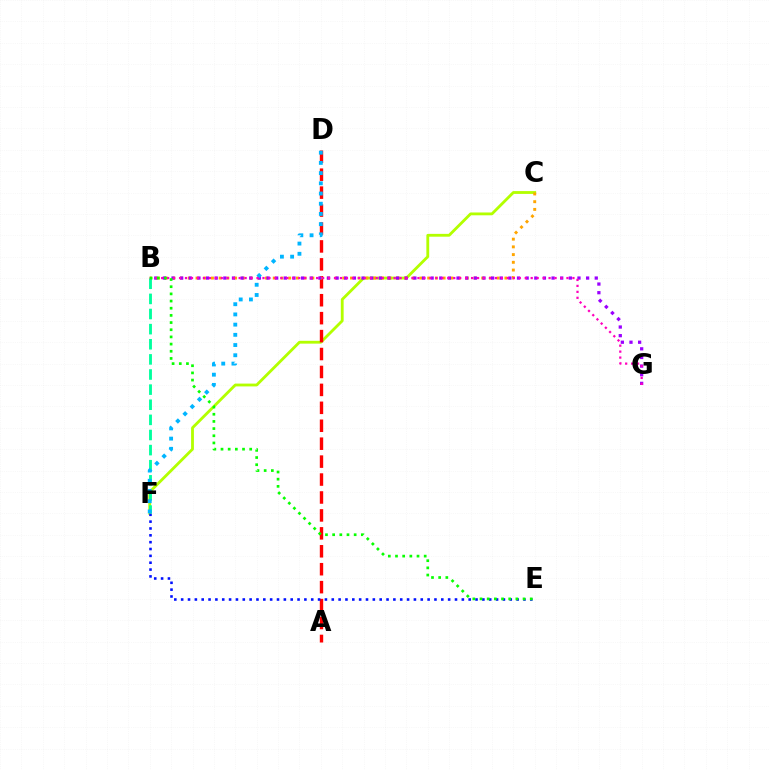{('C', 'F'): [{'color': '#b3ff00', 'line_style': 'solid', 'thickness': 2.03}], ('A', 'D'): [{'color': '#ff0000', 'line_style': 'dashed', 'thickness': 2.44}], ('B', 'C'): [{'color': '#ffa500', 'line_style': 'dotted', 'thickness': 2.1}], ('B', 'G'): [{'color': '#9b00ff', 'line_style': 'dotted', 'thickness': 2.35}, {'color': '#ff00bd', 'line_style': 'dotted', 'thickness': 1.62}], ('E', 'F'): [{'color': '#0010ff', 'line_style': 'dotted', 'thickness': 1.86}], ('B', 'F'): [{'color': '#00ff9d', 'line_style': 'dashed', 'thickness': 2.05}], ('D', 'F'): [{'color': '#00b5ff', 'line_style': 'dotted', 'thickness': 2.77}], ('B', 'E'): [{'color': '#08ff00', 'line_style': 'dotted', 'thickness': 1.95}]}